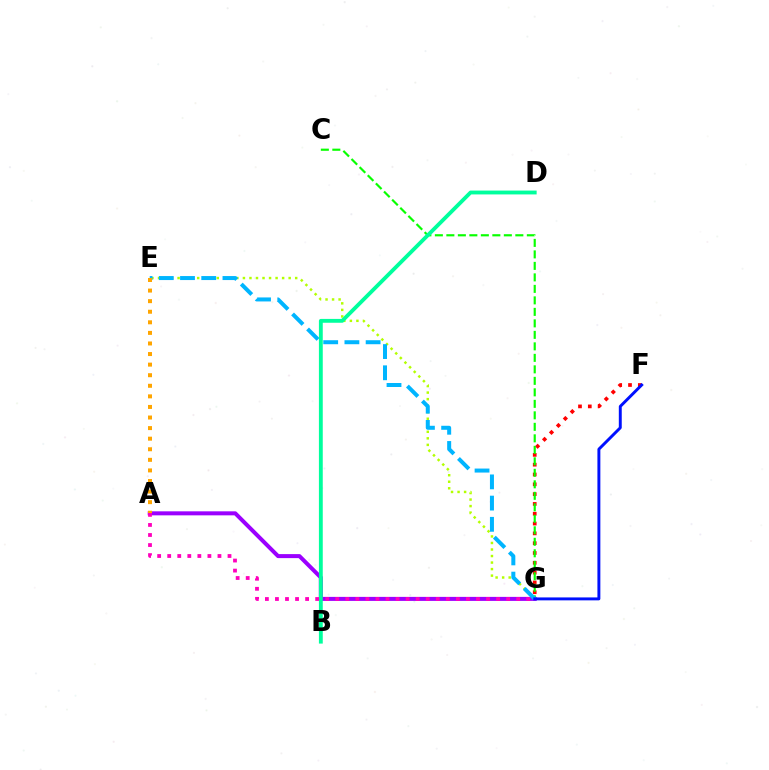{('E', 'G'): [{'color': '#b3ff00', 'line_style': 'dotted', 'thickness': 1.78}, {'color': '#00b5ff', 'line_style': 'dashed', 'thickness': 2.88}], ('F', 'G'): [{'color': '#ff0000', 'line_style': 'dotted', 'thickness': 2.67}, {'color': '#0010ff', 'line_style': 'solid', 'thickness': 2.11}], ('A', 'G'): [{'color': '#9b00ff', 'line_style': 'solid', 'thickness': 2.89}, {'color': '#ff00bd', 'line_style': 'dotted', 'thickness': 2.73}], ('C', 'G'): [{'color': '#08ff00', 'line_style': 'dashed', 'thickness': 1.56}], ('A', 'E'): [{'color': '#ffa500', 'line_style': 'dotted', 'thickness': 2.87}], ('B', 'D'): [{'color': '#00ff9d', 'line_style': 'solid', 'thickness': 2.77}]}